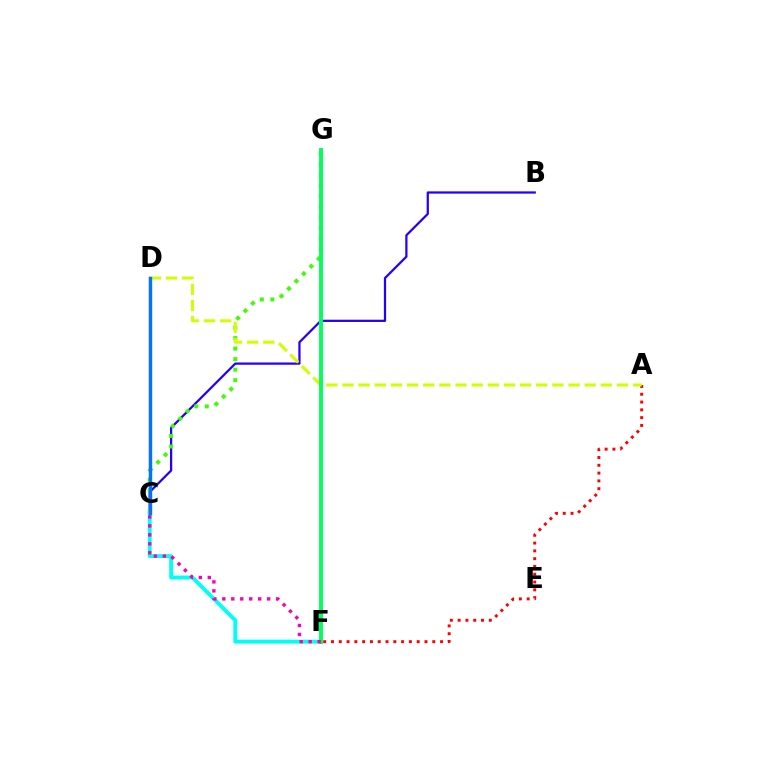{('B', 'C'): [{'color': '#2500ff', 'line_style': 'solid', 'thickness': 1.61}], ('C', 'D'): [{'color': '#b900ff', 'line_style': 'dashed', 'thickness': 1.86}, {'color': '#ff9400', 'line_style': 'solid', 'thickness': 1.69}, {'color': '#0074ff', 'line_style': 'solid', 'thickness': 2.44}], ('C', 'G'): [{'color': '#3dff00', 'line_style': 'dotted', 'thickness': 2.86}], ('A', 'F'): [{'color': '#ff0000', 'line_style': 'dotted', 'thickness': 2.12}], ('C', 'F'): [{'color': '#00fff6', 'line_style': 'solid', 'thickness': 2.78}, {'color': '#ff00ac', 'line_style': 'dotted', 'thickness': 2.44}], ('A', 'D'): [{'color': '#d1ff00', 'line_style': 'dashed', 'thickness': 2.19}], ('F', 'G'): [{'color': '#00ff5c', 'line_style': 'solid', 'thickness': 2.8}]}